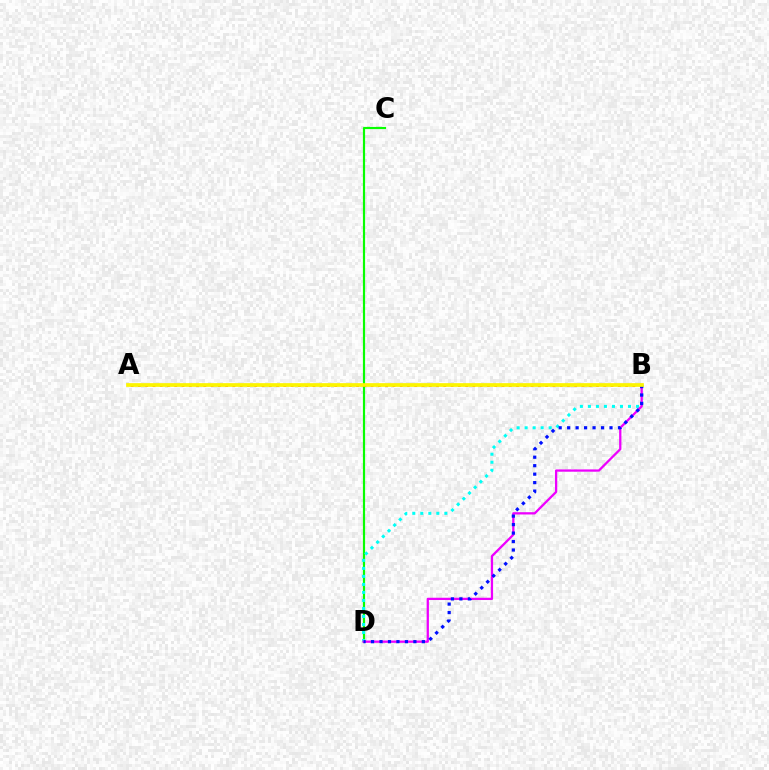{('C', 'D'): [{'color': '#08ff00', 'line_style': 'solid', 'thickness': 1.57}], ('B', 'D'): [{'color': '#00fff6', 'line_style': 'dotted', 'thickness': 2.18}, {'color': '#ee00ff', 'line_style': 'solid', 'thickness': 1.64}, {'color': '#0010ff', 'line_style': 'dotted', 'thickness': 2.3}], ('A', 'B'): [{'color': '#ff0000', 'line_style': 'dotted', 'thickness': 1.98}, {'color': '#fcf500', 'line_style': 'solid', 'thickness': 2.67}]}